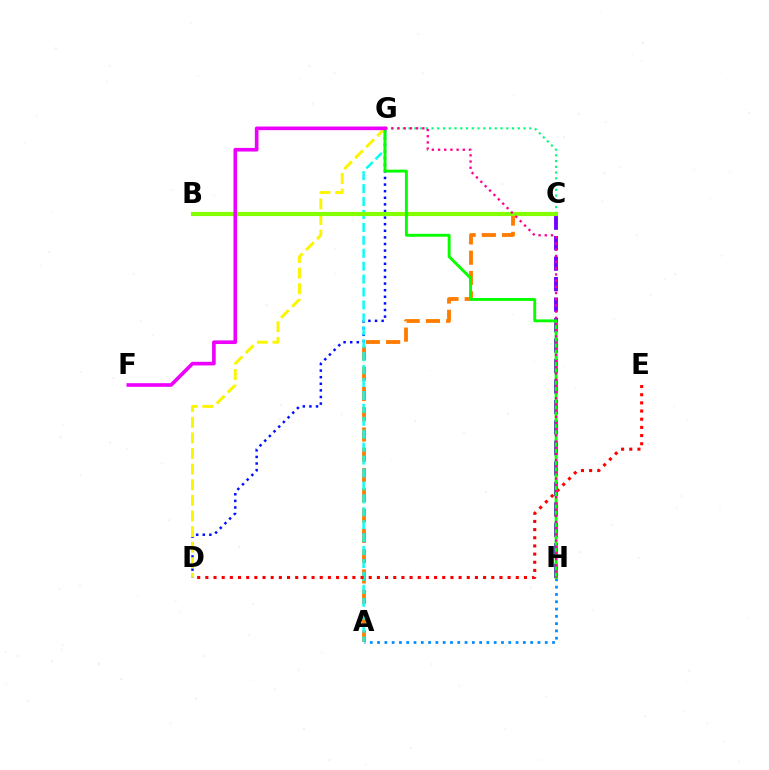{('A', 'C'): [{'color': '#ff7c00', 'line_style': 'dashed', 'thickness': 2.75}], ('A', 'H'): [{'color': '#008cff', 'line_style': 'dotted', 'thickness': 1.98}], ('D', 'G'): [{'color': '#0010ff', 'line_style': 'dotted', 'thickness': 1.79}, {'color': '#fcf500', 'line_style': 'dashed', 'thickness': 2.12}], ('A', 'G'): [{'color': '#00fff6', 'line_style': 'dashed', 'thickness': 1.76}], ('C', 'H'): [{'color': '#7200ff', 'line_style': 'dashed', 'thickness': 2.78}], ('C', 'G'): [{'color': '#00ff74', 'line_style': 'dotted', 'thickness': 1.56}], ('B', 'C'): [{'color': '#84ff00', 'line_style': 'solid', 'thickness': 2.99}], ('D', 'E'): [{'color': '#ff0000', 'line_style': 'dotted', 'thickness': 2.22}], ('G', 'H'): [{'color': '#08ff00', 'line_style': 'solid', 'thickness': 2.09}, {'color': '#ff0094', 'line_style': 'dotted', 'thickness': 1.68}], ('F', 'G'): [{'color': '#ee00ff', 'line_style': 'solid', 'thickness': 2.62}]}